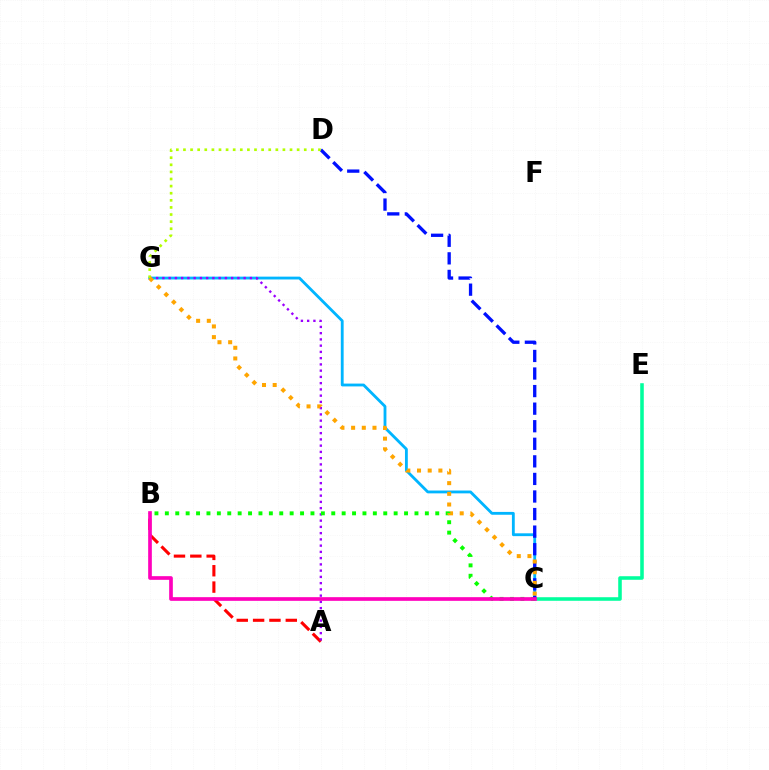{('A', 'B'): [{'color': '#ff0000', 'line_style': 'dashed', 'thickness': 2.22}], ('C', 'E'): [{'color': '#00ff9d', 'line_style': 'solid', 'thickness': 2.57}], ('C', 'G'): [{'color': '#00b5ff', 'line_style': 'solid', 'thickness': 2.04}, {'color': '#ffa500', 'line_style': 'dotted', 'thickness': 2.9}], ('A', 'G'): [{'color': '#9b00ff', 'line_style': 'dotted', 'thickness': 1.7}], ('B', 'C'): [{'color': '#08ff00', 'line_style': 'dotted', 'thickness': 2.83}, {'color': '#ff00bd', 'line_style': 'solid', 'thickness': 2.64}], ('C', 'D'): [{'color': '#0010ff', 'line_style': 'dashed', 'thickness': 2.39}], ('D', 'G'): [{'color': '#b3ff00', 'line_style': 'dotted', 'thickness': 1.93}]}